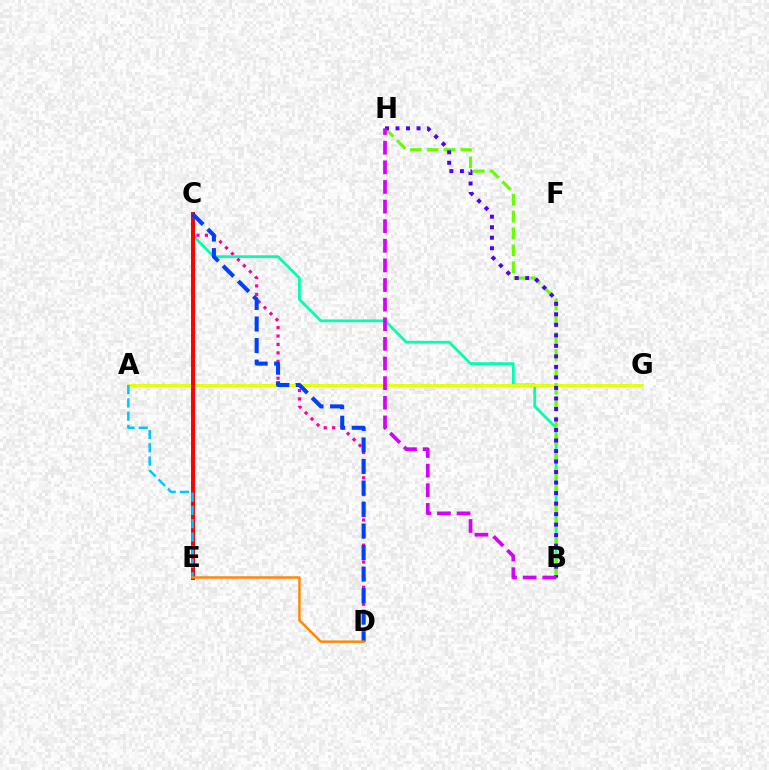{('C', 'D'): [{'color': '#ff00a0', 'line_style': 'dotted', 'thickness': 2.29}, {'color': '#003fff', 'line_style': 'dashed', 'thickness': 2.93}], ('A', 'G'): [{'color': '#00ff27', 'line_style': 'dashed', 'thickness': 1.81}, {'color': '#eeff00', 'line_style': 'solid', 'thickness': 2.04}], ('B', 'C'): [{'color': '#00ffaf', 'line_style': 'solid', 'thickness': 1.99}], ('B', 'H'): [{'color': '#66ff00', 'line_style': 'dashed', 'thickness': 2.29}, {'color': '#4f00ff', 'line_style': 'dotted', 'thickness': 2.86}, {'color': '#d600ff', 'line_style': 'dashed', 'thickness': 2.67}], ('C', 'E'): [{'color': '#ff0000', 'line_style': 'solid', 'thickness': 2.85}], ('A', 'E'): [{'color': '#00c7ff', 'line_style': 'dashed', 'thickness': 1.8}], ('D', 'E'): [{'color': '#ff8800', 'line_style': 'solid', 'thickness': 1.77}]}